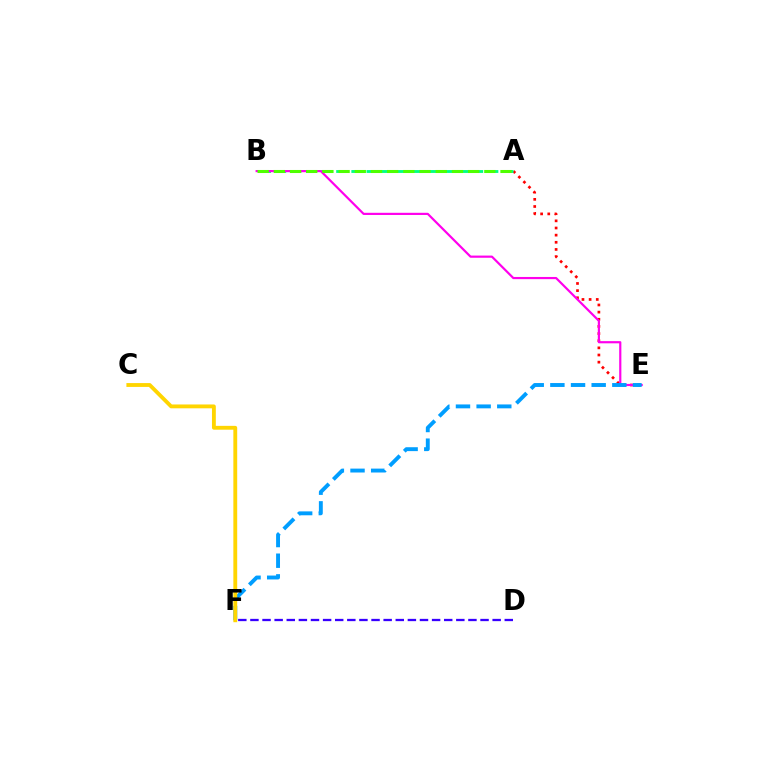{('A', 'E'): [{'color': '#ff0000', 'line_style': 'dotted', 'thickness': 1.94}], ('A', 'B'): [{'color': '#00ff86', 'line_style': 'dashed', 'thickness': 2.06}, {'color': '#4fff00', 'line_style': 'dashed', 'thickness': 2.2}], ('D', 'F'): [{'color': '#3700ff', 'line_style': 'dashed', 'thickness': 1.65}], ('B', 'E'): [{'color': '#ff00ed', 'line_style': 'solid', 'thickness': 1.57}], ('E', 'F'): [{'color': '#009eff', 'line_style': 'dashed', 'thickness': 2.81}], ('C', 'F'): [{'color': '#ffd500', 'line_style': 'solid', 'thickness': 2.77}]}